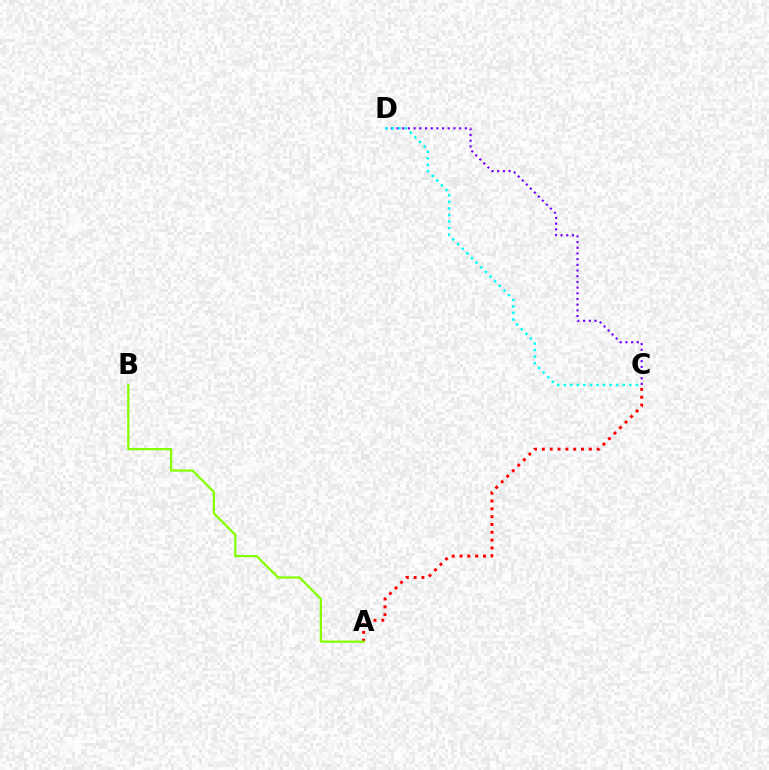{('A', 'C'): [{'color': '#ff0000', 'line_style': 'dotted', 'thickness': 2.13}], ('C', 'D'): [{'color': '#7200ff', 'line_style': 'dotted', 'thickness': 1.55}, {'color': '#00fff6', 'line_style': 'dotted', 'thickness': 1.78}], ('A', 'B'): [{'color': '#84ff00', 'line_style': 'solid', 'thickness': 1.61}]}